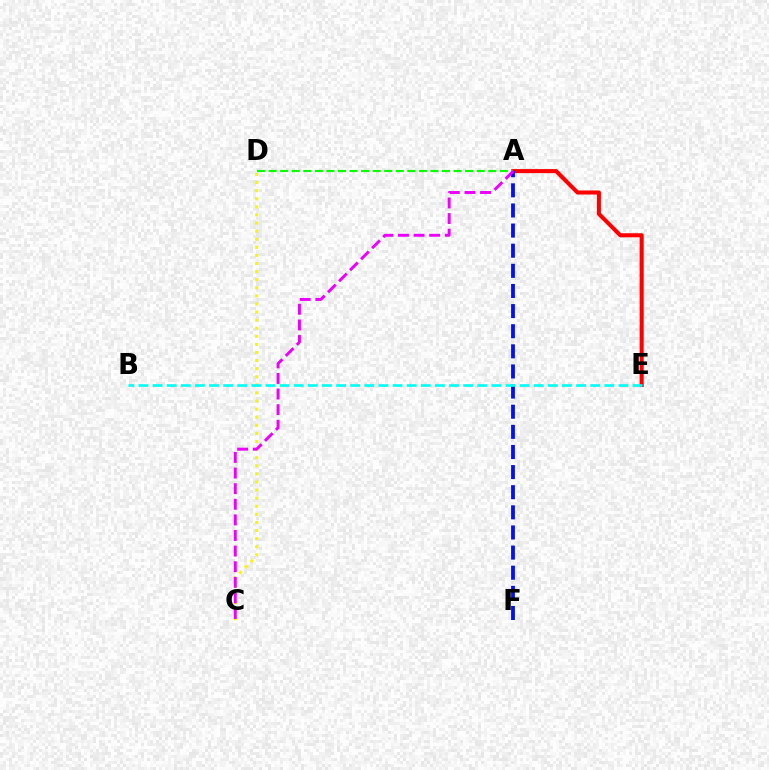{('C', 'D'): [{'color': '#fcf500', 'line_style': 'dotted', 'thickness': 2.2}], ('A', 'E'): [{'color': '#ff0000', 'line_style': 'solid', 'thickness': 2.92}], ('A', 'F'): [{'color': '#0010ff', 'line_style': 'dashed', 'thickness': 2.73}], ('A', 'D'): [{'color': '#08ff00', 'line_style': 'dashed', 'thickness': 1.57}], ('B', 'E'): [{'color': '#00fff6', 'line_style': 'dashed', 'thickness': 1.92}], ('A', 'C'): [{'color': '#ee00ff', 'line_style': 'dashed', 'thickness': 2.12}]}